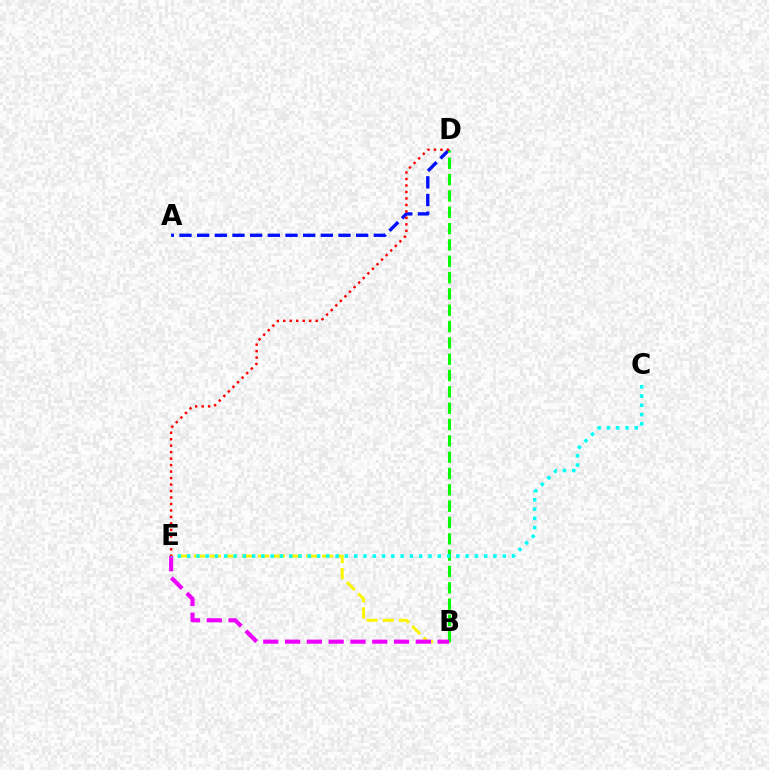{('B', 'E'): [{'color': '#fcf500', 'line_style': 'dashed', 'thickness': 2.18}, {'color': '#ee00ff', 'line_style': 'dashed', 'thickness': 2.96}], ('A', 'D'): [{'color': '#0010ff', 'line_style': 'dashed', 'thickness': 2.4}], ('B', 'D'): [{'color': '#08ff00', 'line_style': 'dashed', 'thickness': 2.22}], ('C', 'E'): [{'color': '#00fff6', 'line_style': 'dotted', 'thickness': 2.52}], ('D', 'E'): [{'color': '#ff0000', 'line_style': 'dotted', 'thickness': 1.76}]}